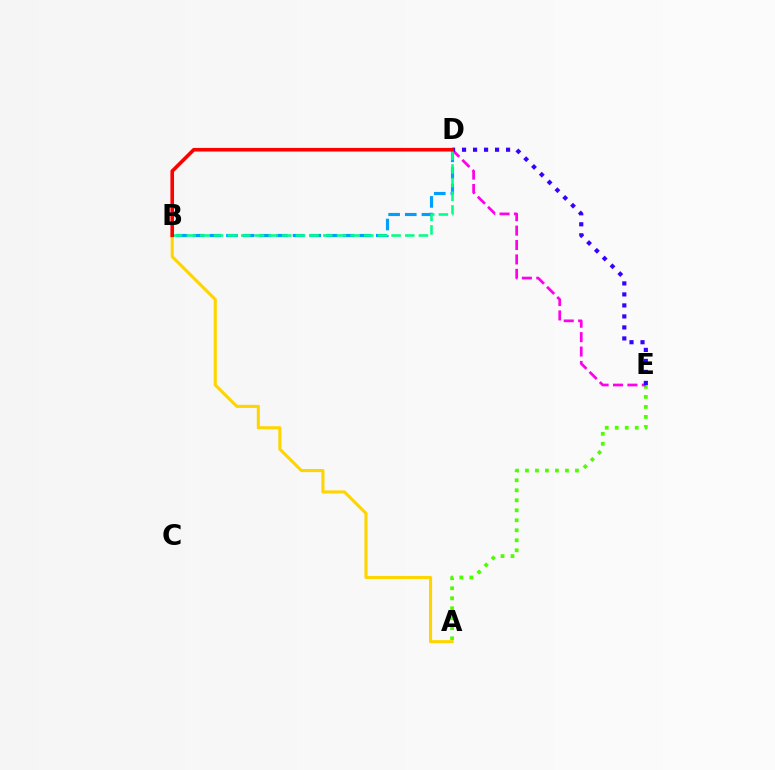{('A', 'E'): [{'color': '#4fff00', 'line_style': 'dotted', 'thickness': 2.72}], ('B', 'D'): [{'color': '#009eff', 'line_style': 'dashed', 'thickness': 2.26}, {'color': '#00ff86', 'line_style': 'dashed', 'thickness': 1.86}, {'color': '#ff0000', 'line_style': 'solid', 'thickness': 2.6}], ('D', 'E'): [{'color': '#ff00ed', 'line_style': 'dashed', 'thickness': 1.96}, {'color': '#3700ff', 'line_style': 'dotted', 'thickness': 2.99}], ('A', 'B'): [{'color': '#ffd500', 'line_style': 'solid', 'thickness': 2.23}]}